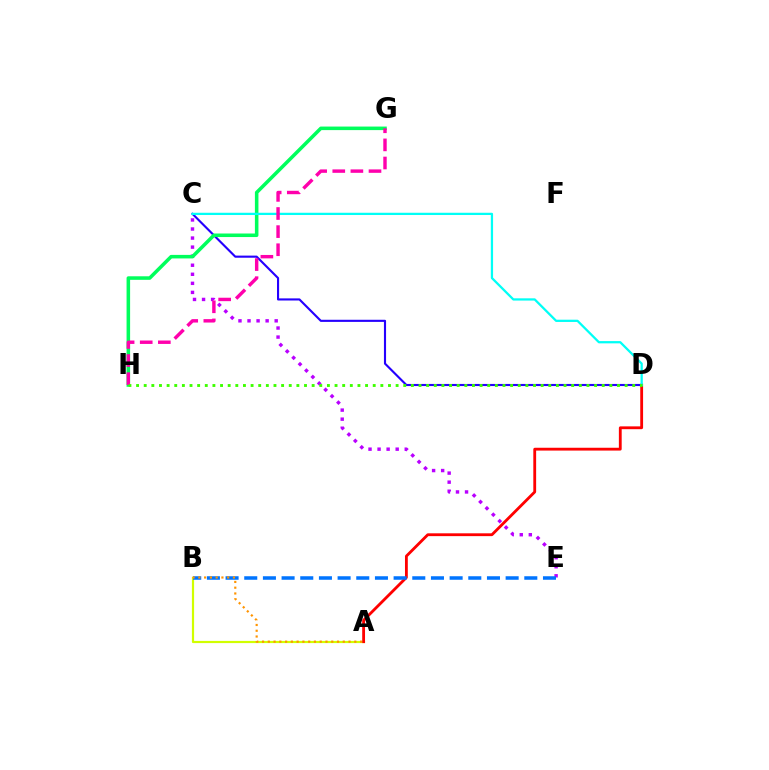{('A', 'B'): [{'color': '#d1ff00', 'line_style': 'solid', 'thickness': 1.58}, {'color': '#ff9400', 'line_style': 'dotted', 'thickness': 1.57}], ('C', 'E'): [{'color': '#b900ff', 'line_style': 'dotted', 'thickness': 2.46}], ('A', 'D'): [{'color': '#ff0000', 'line_style': 'solid', 'thickness': 2.03}], ('C', 'D'): [{'color': '#2500ff', 'line_style': 'solid', 'thickness': 1.53}, {'color': '#00fff6', 'line_style': 'solid', 'thickness': 1.63}], ('G', 'H'): [{'color': '#00ff5c', 'line_style': 'solid', 'thickness': 2.55}, {'color': '#ff00ac', 'line_style': 'dashed', 'thickness': 2.46}], ('B', 'E'): [{'color': '#0074ff', 'line_style': 'dashed', 'thickness': 2.54}], ('D', 'H'): [{'color': '#3dff00', 'line_style': 'dotted', 'thickness': 2.07}]}